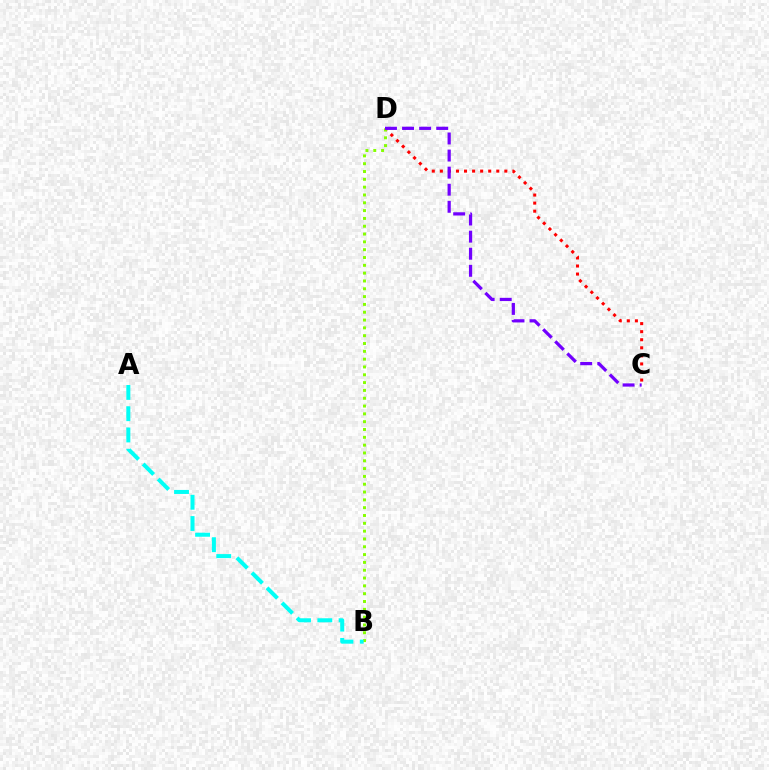{('C', 'D'): [{'color': '#ff0000', 'line_style': 'dotted', 'thickness': 2.19}, {'color': '#7200ff', 'line_style': 'dashed', 'thickness': 2.32}], ('B', 'D'): [{'color': '#84ff00', 'line_style': 'dotted', 'thickness': 2.12}], ('A', 'B'): [{'color': '#00fff6', 'line_style': 'dashed', 'thickness': 2.89}]}